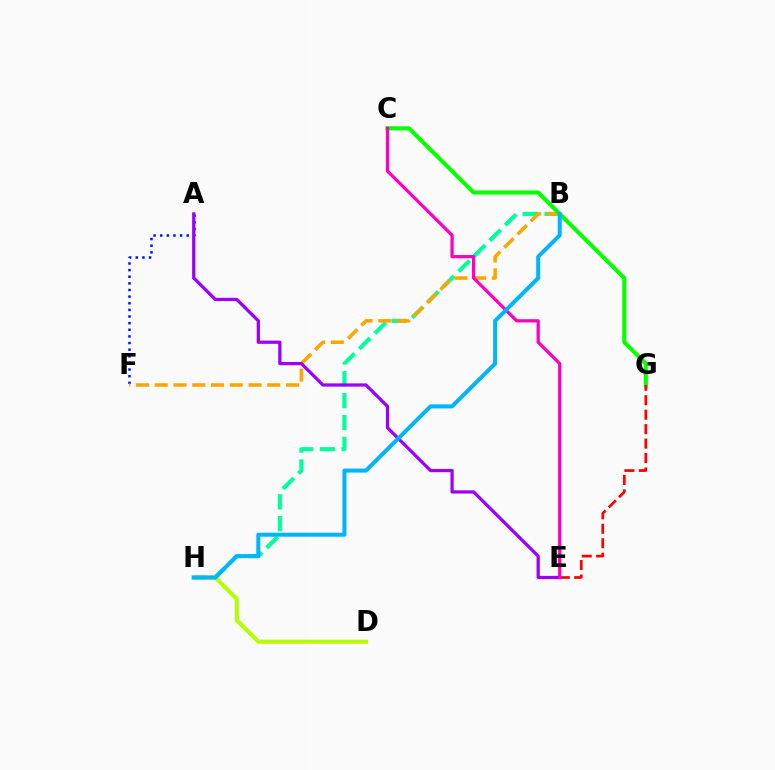{('A', 'F'): [{'color': '#0010ff', 'line_style': 'dotted', 'thickness': 1.8}], ('B', 'H'): [{'color': '#00ff9d', 'line_style': 'dashed', 'thickness': 2.97}, {'color': '#00b5ff', 'line_style': 'solid', 'thickness': 2.89}], ('D', 'H'): [{'color': '#b3ff00', 'line_style': 'solid', 'thickness': 2.93}], ('B', 'F'): [{'color': '#ffa500', 'line_style': 'dashed', 'thickness': 2.55}], ('C', 'G'): [{'color': '#08ff00', 'line_style': 'solid', 'thickness': 2.95}], ('E', 'G'): [{'color': '#ff0000', 'line_style': 'dashed', 'thickness': 1.96}], ('A', 'E'): [{'color': '#9b00ff', 'line_style': 'solid', 'thickness': 2.33}], ('C', 'E'): [{'color': '#ff00bd', 'line_style': 'solid', 'thickness': 2.34}]}